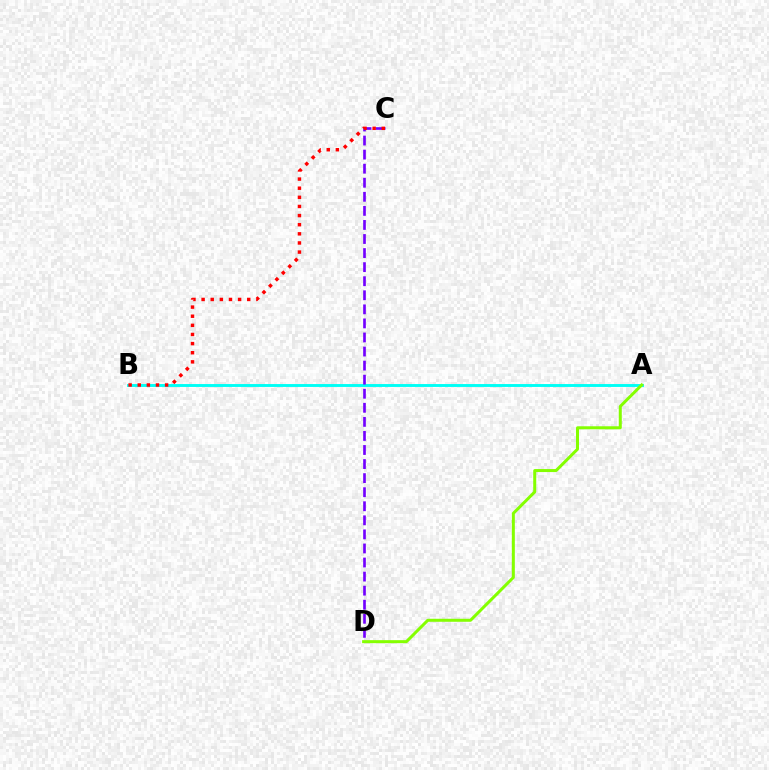{('A', 'B'): [{'color': '#00fff6', 'line_style': 'solid', 'thickness': 2.08}], ('C', 'D'): [{'color': '#7200ff', 'line_style': 'dashed', 'thickness': 1.91}], ('B', 'C'): [{'color': '#ff0000', 'line_style': 'dotted', 'thickness': 2.48}], ('A', 'D'): [{'color': '#84ff00', 'line_style': 'solid', 'thickness': 2.16}]}